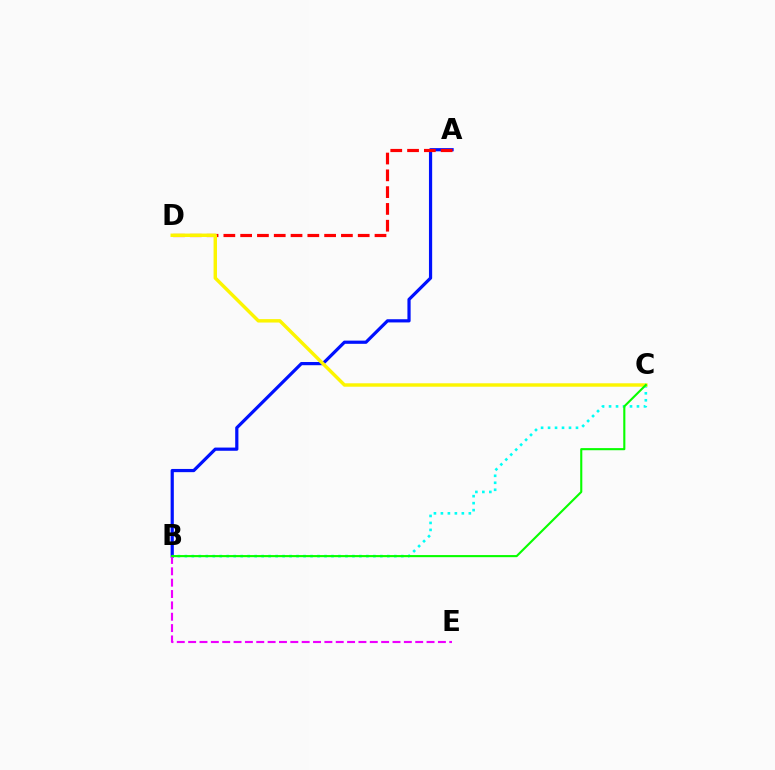{('A', 'B'): [{'color': '#0010ff', 'line_style': 'solid', 'thickness': 2.31}], ('A', 'D'): [{'color': '#ff0000', 'line_style': 'dashed', 'thickness': 2.28}], ('B', 'C'): [{'color': '#00fff6', 'line_style': 'dotted', 'thickness': 1.9}, {'color': '#08ff00', 'line_style': 'solid', 'thickness': 1.52}], ('B', 'E'): [{'color': '#ee00ff', 'line_style': 'dashed', 'thickness': 1.54}], ('C', 'D'): [{'color': '#fcf500', 'line_style': 'solid', 'thickness': 2.47}]}